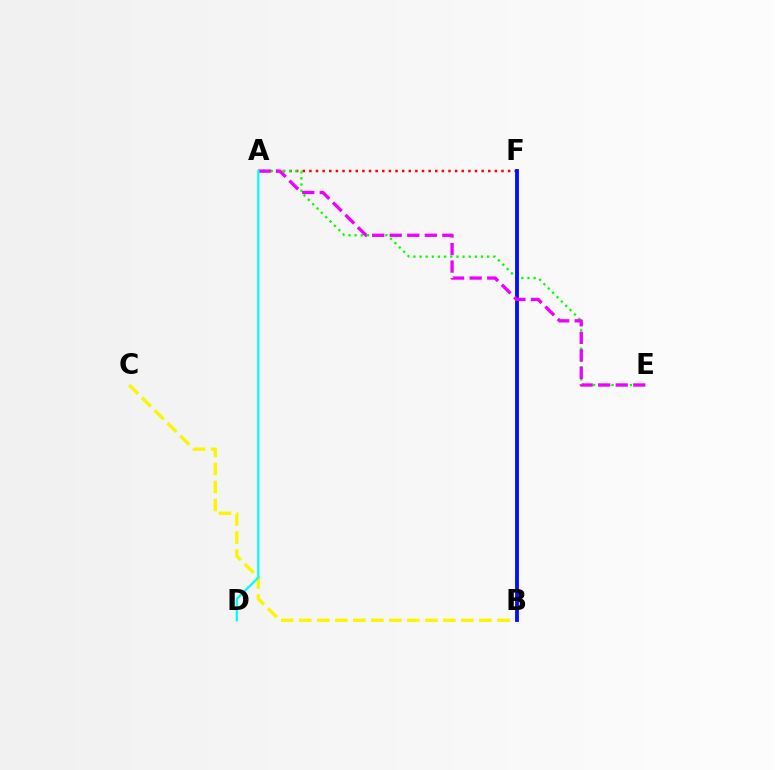{('A', 'F'): [{'color': '#ff0000', 'line_style': 'dotted', 'thickness': 1.8}], ('B', 'C'): [{'color': '#fcf500', 'line_style': 'dashed', 'thickness': 2.45}], ('A', 'E'): [{'color': '#08ff00', 'line_style': 'dotted', 'thickness': 1.67}, {'color': '#ee00ff', 'line_style': 'dashed', 'thickness': 2.38}], ('B', 'F'): [{'color': '#0010ff', 'line_style': 'solid', 'thickness': 2.75}], ('A', 'D'): [{'color': '#00fff6', 'line_style': 'solid', 'thickness': 1.62}]}